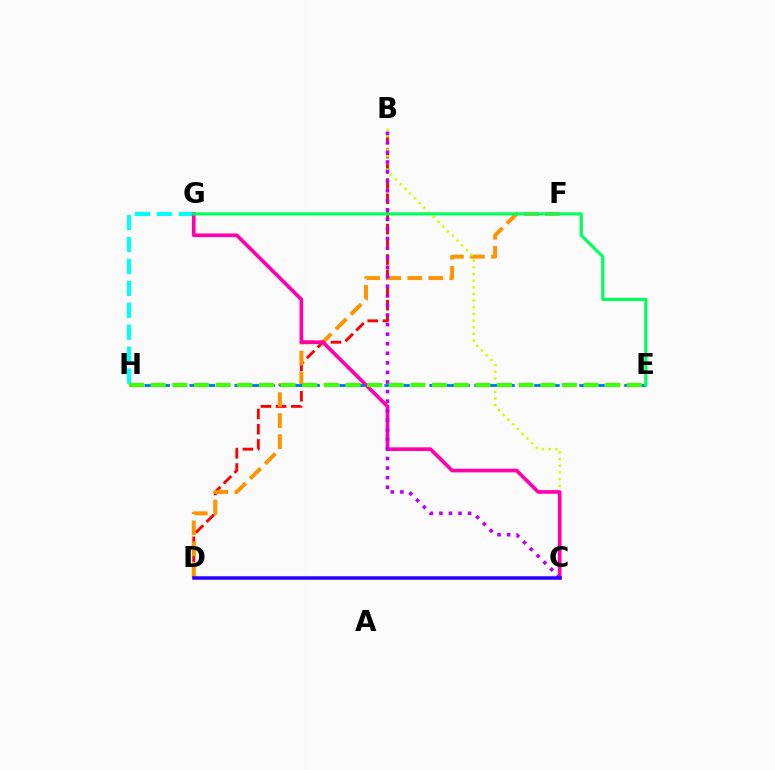{('B', 'D'): [{'color': '#ff0000', 'line_style': 'dashed', 'thickness': 2.07}], ('D', 'F'): [{'color': '#ff9400', 'line_style': 'dashed', 'thickness': 2.86}], ('B', 'C'): [{'color': '#d1ff00', 'line_style': 'dotted', 'thickness': 1.81}, {'color': '#b900ff', 'line_style': 'dotted', 'thickness': 2.6}], ('G', 'H'): [{'color': '#00fff6', 'line_style': 'dashed', 'thickness': 2.98}], ('C', 'G'): [{'color': '#ff00ac', 'line_style': 'solid', 'thickness': 2.64}], ('E', 'H'): [{'color': '#0074ff', 'line_style': 'dashed', 'thickness': 2.04}, {'color': '#3dff00', 'line_style': 'dashed', 'thickness': 2.94}], ('E', 'G'): [{'color': '#00ff5c', 'line_style': 'solid', 'thickness': 2.27}], ('C', 'D'): [{'color': '#2500ff', 'line_style': 'solid', 'thickness': 2.52}]}